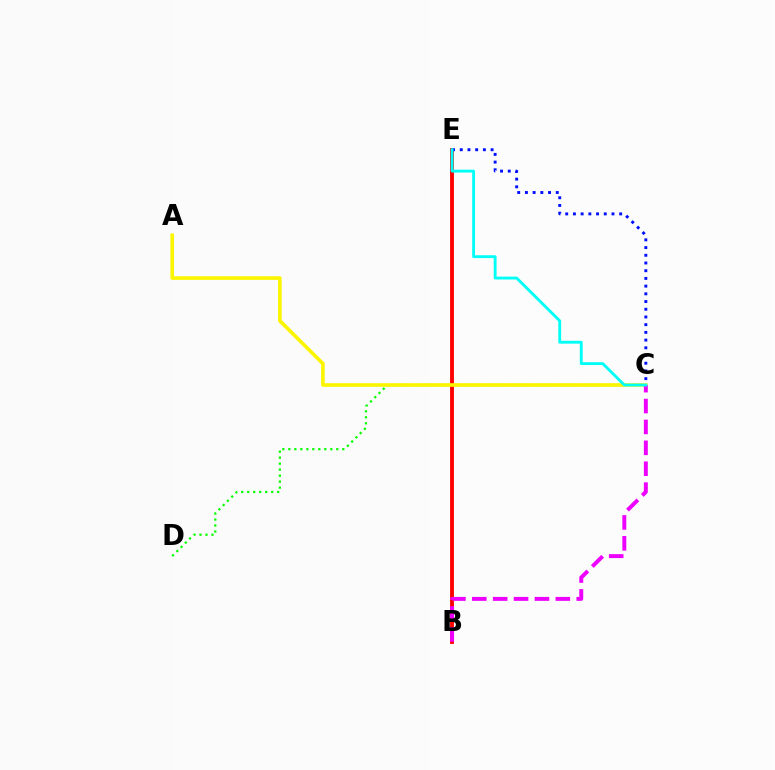{('B', 'E'): [{'color': '#ff0000', 'line_style': 'solid', 'thickness': 2.78}], ('C', 'D'): [{'color': '#08ff00', 'line_style': 'dotted', 'thickness': 1.63}], ('A', 'C'): [{'color': '#fcf500', 'line_style': 'solid', 'thickness': 2.62}], ('C', 'E'): [{'color': '#0010ff', 'line_style': 'dotted', 'thickness': 2.09}, {'color': '#00fff6', 'line_style': 'solid', 'thickness': 2.06}], ('B', 'C'): [{'color': '#ee00ff', 'line_style': 'dashed', 'thickness': 2.84}]}